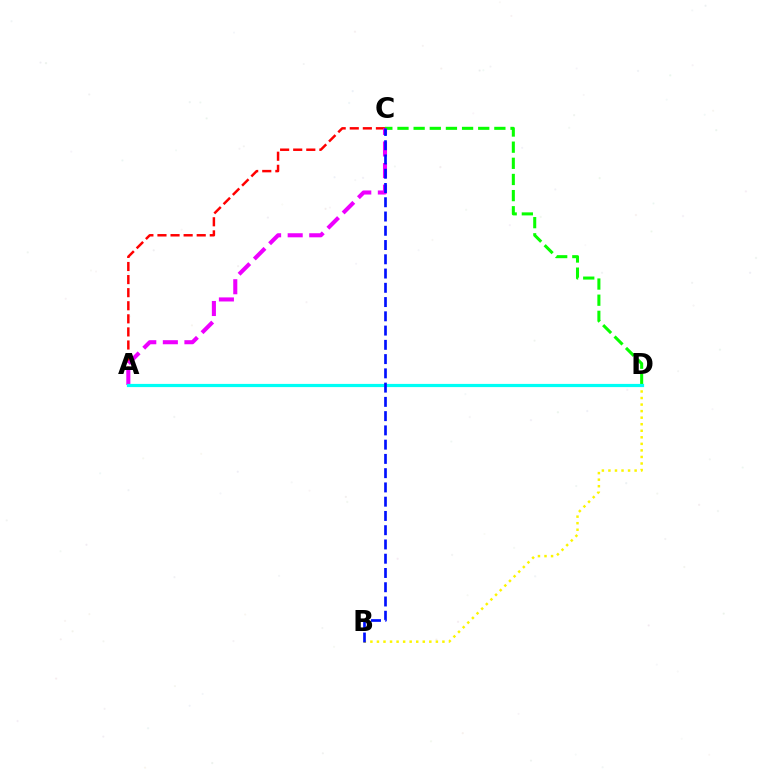{('A', 'C'): [{'color': '#ff0000', 'line_style': 'dashed', 'thickness': 1.78}, {'color': '#ee00ff', 'line_style': 'dashed', 'thickness': 2.93}], ('C', 'D'): [{'color': '#08ff00', 'line_style': 'dashed', 'thickness': 2.19}], ('B', 'D'): [{'color': '#fcf500', 'line_style': 'dotted', 'thickness': 1.78}], ('A', 'D'): [{'color': '#00fff6', 'line_style': 'solid', 'thickness': 2.3}], ('B', 'C'): [{'color': '#0010ff', 'line_style': 'dashed', 'thickness': 1.94}]}